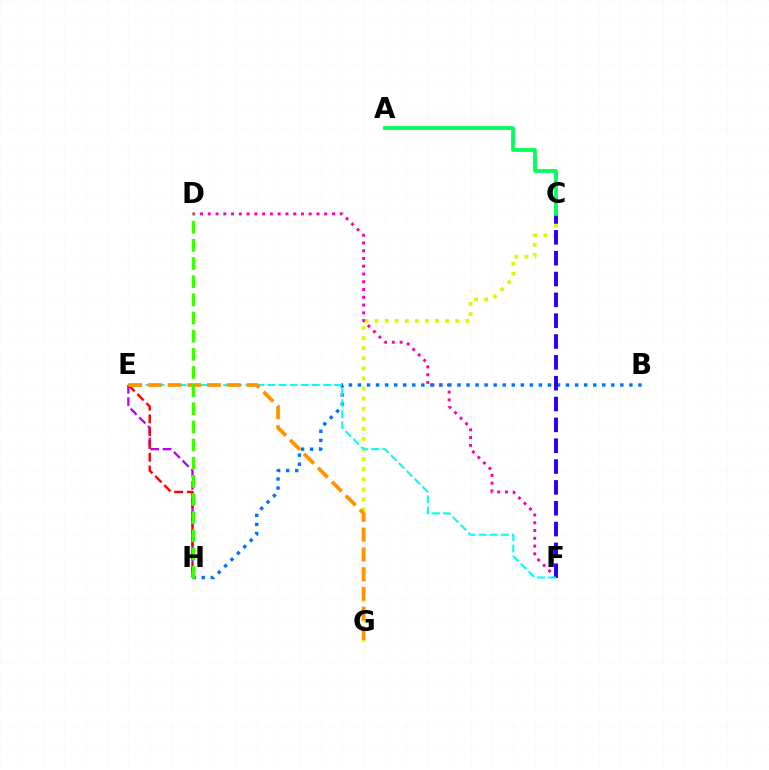{('C', 'G'): [{'color': '#d1ff00', 'line_style': 'dotted', 'thickness': 2.74}], ('D', 'F'): [{'color': '#ff00ac', 'line_style': 'dotted', 'thickness': 2.11}], ('E', 'H'): [{'color': '#b900ff', 'line_style': 'dashed', 'thickness': 1.67}, {'color': '#ff0000', 'line_style': 'dashed', 'thickness': 1.74}], ('B', 'H'): [{'color': '#0074ff', 'line_style': 'dotted', 'thickness': 2.46}], ('C', 'F'): [{'color': '#2500ff', 'line_style': 'dashed', 'thickness': 2.83}], ('A', 'C'): [{'color': '#00ff5c', 'line_style': 'solid', 'thickness': 2.7}], ('E', 'F'): [{'color': '#00fff6', 'line_style': 'dashed', 'thickness': 1.51}], ('E', 'G'): [{'color': '#ff9400', 'line_style': 'dashed', 'thickness': 2.68}], ('D', 'H'): [{'color': '#3dff00', 'line_style': 'dashed', 'thickness': 2.47}]}